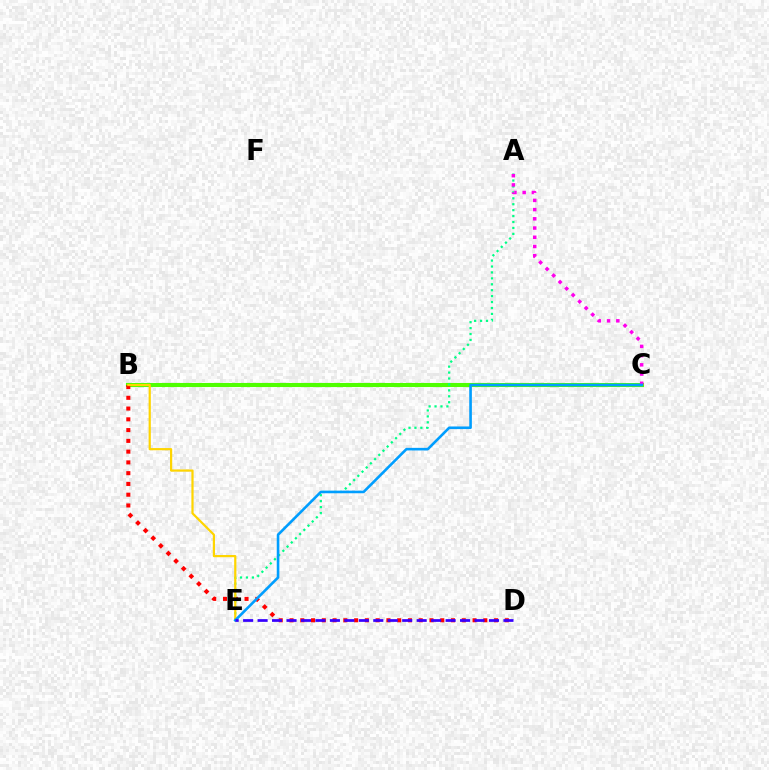{('B', 'C'): [{'color': '#4fff00', 'line_style': 'solid', 'thickness': 2.93}], ('A', 'E'): [{'color': '#00ff86', 'line_style': 'dotted', 'thickness': 1.61}], ('A', 'C'): [{'color': '#ff00ed', 'line_style': 'dotted', 'thickness': 2.5}], ('B', 'D'): [{'color': '#ff0000', 'line_style': 'dotted', 'thickness': 2.93}], ('B', 'E'): [{'color': '#ffd500', 'line_style': 'solid', 'thickness': 1.59}], ('C', 'E'): [{'color': '#009eff', 'line_style': 'solid', 'thickness': 1.88}], ('D', 'E'): [{'color': '#3700ff', 'line_style': 'dashed', 'thickness': 1.96}]}